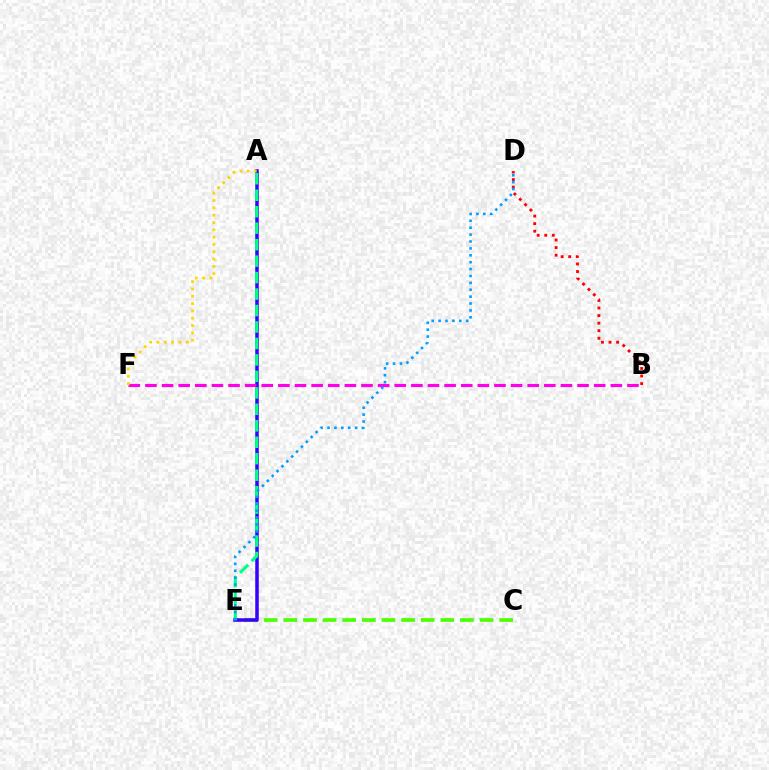{('C', 'E'): [{'color': '#4fff00', 'line_style': 'dashed', 'thickness': 2.67}], ('A', 'E'): [{'color': '#3700ff', 'line_style': 'solid', 'thickness': 2.54}, {'color': '#00ff86', 'line_style': 'dashed', 'thickness': 2.24}], ('B', 'F'): [{'color': '#ff00ed', 'line_style': 'dashed', 'thickness': 2.26}], ('B', 'D'): [{'color': '#ff0000', 'line_style': 'dotted', 'thickness': 2.05}], ('A', 'F'): [{'color': '#ffd500', 'line_style': 'dotted', 'thickness': 1.99}], ('D', 'E'): [{'color': '#009eff', 'line_style': 'dotted', 'thickness': 1.87}]}